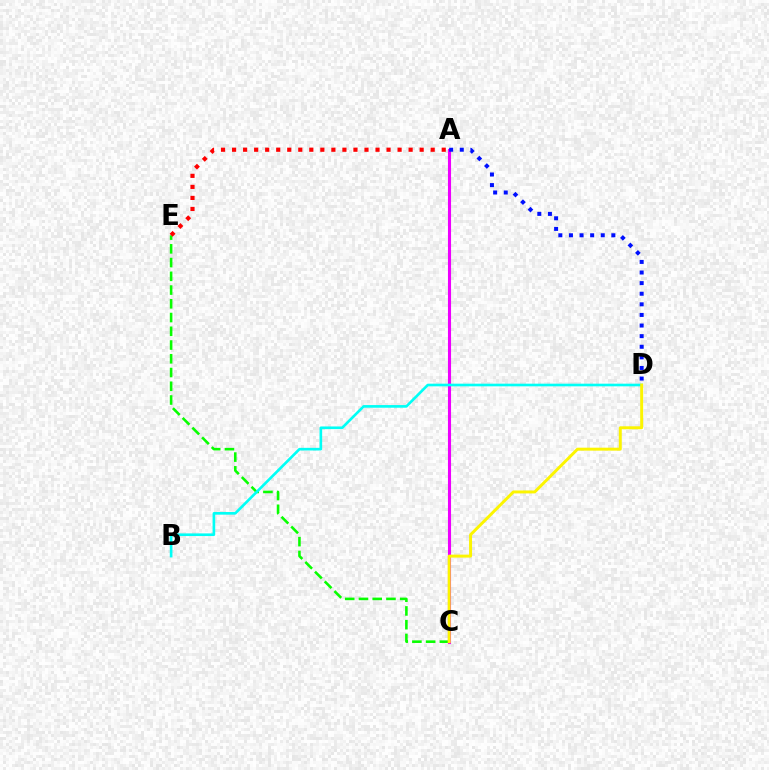{('C', 'E'): [{'color': '#08ff00', 'line_style': 'dashed', 'thickness': 1.87}], ('A', 'E'): [{'color': '#ff0000', 'line_style': 'dotted', 'thickness': 3.0}], ('A', 'C'): [{'color': '#ee00ff', 'line_style': 'solid', 'thickness': 2.23}], ('B', 'D'): [{'color': '#00fff6', 'line_style': 'solid', 'thickness': 1.9}], ('C', 'D'): [{'color': '#fcf500', 'line_style': 'solid', 'thickness': 2.13}], ('A', 'D'): [{'color': '#0010ff', 'line_style': 'dotted', 'thickness': 2.88}]}